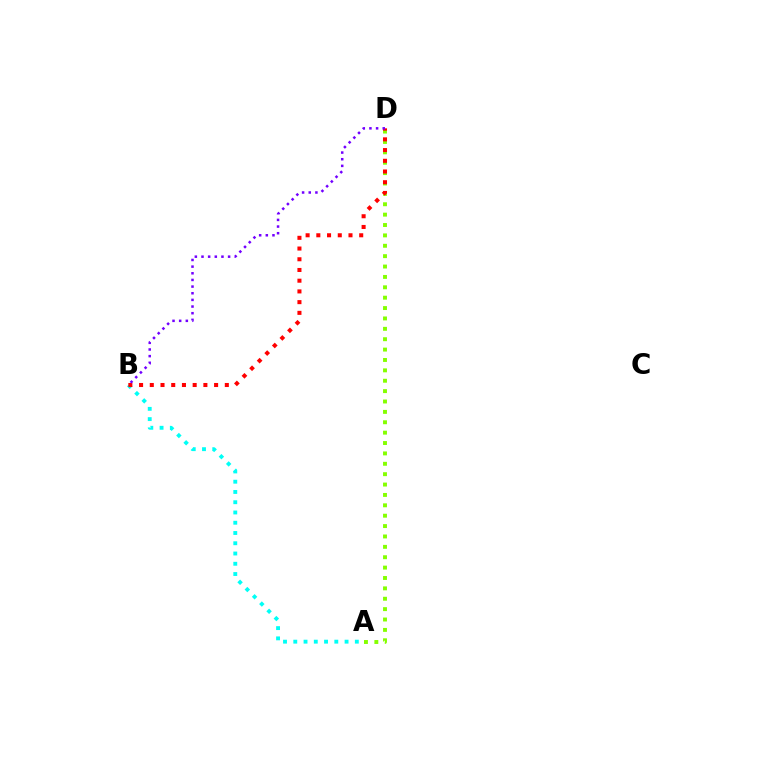{('A', 'D'): [{'color': '#84ff00', 'line_style': 'dotted', 'thickness': 2.82}], ('A', 'B'): [{'color': '#00fff6', 'line_style': 'dotted', 'thickness': 2.79}], ('B', 'D'): [{'color': '#ff0000', 'line_style': 'dotted', 'thickness': 2.91}, {'color': '#7200ff', 'line_style': 'dotted', 'thickness': 1.81}]}